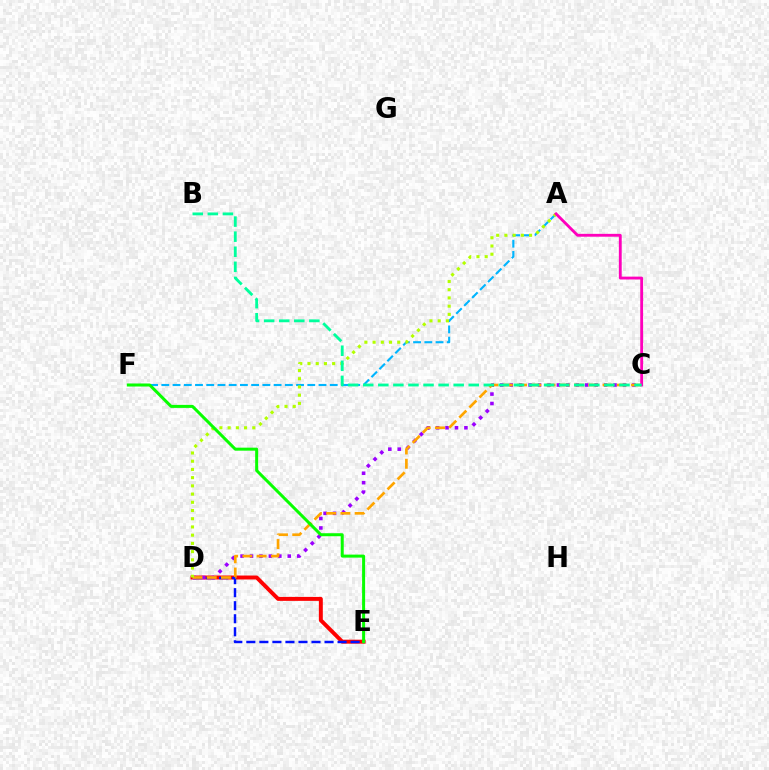{('D', 'E'): [{'color': '#ff0000', 'line_style': 'solid', 'thickness': 2.84}, {'color': '#0010ff', 'line_style': 'dashed', 'thickness': 1.77}], ('A', 'F'): [{'color': '#00b5ff', 'line_style': 'dashed', 'thickness': 1.53}], ('C', 'D'): [{'color': '#9b00ff', 'line_style': 'dotted', 'thickness': 2.56}, {'color': '#ffa500', 'line_style': 'dashed', 'thickness': 1.94}], ('A', 'D'): [{'color': '#b3ff00', 'line_style': 'dotted', 'thickness': 2.23}], ('E', 'F'): [{'color': '#08ff00', 'line_style': 'solid', 'thickness': 2.17}], ('A', 'C'): [{'color': '#ff00bd', 'line_style': 'solid', 'thickness': 2.05}], ('B', 'C'): [{'color': '#00ff9d', 'line_style': 'dashed', 'thickness': 2.05}]}